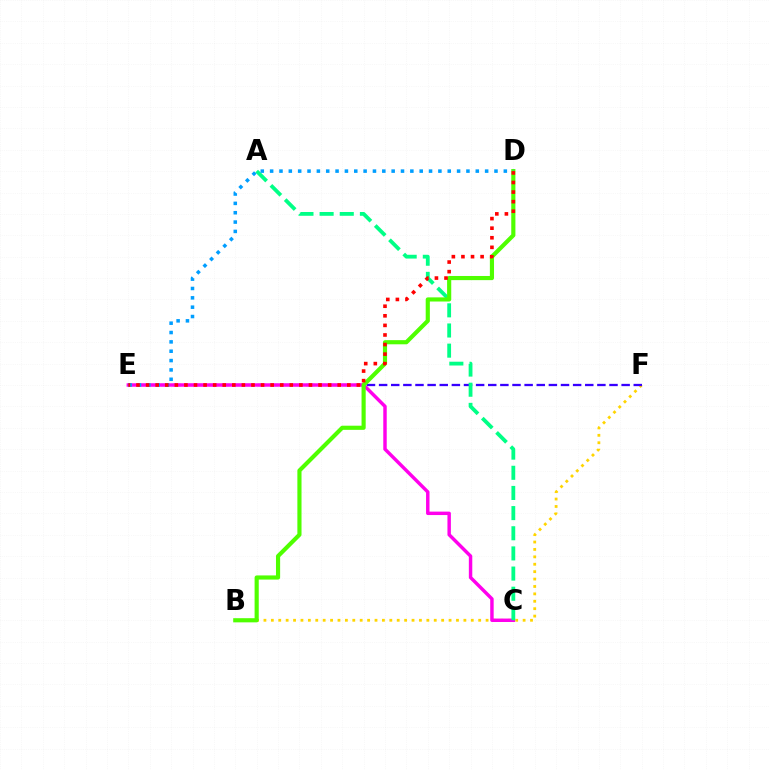{('B', 'F'): [{'color': '#ffd500', 'line_style': 'dotted', 'thickness': 2.01}], ('E', 'F'): [{'color': '#3700ff', 'line_style': 'dashed', 'thickness': 1.65}], ('C', 'E'): [{'color': '#ff00ed', 'line_style': 'solid', 'thickness': 2.48}], ('A', 'C'): [{'color': '#00ff86', 'line_style': 'dashed', 'thickness': 2.74}], ('B', 'D'): [{'color': '#4fff00', 'line_style': 'solid', 'thickness': 2.99}], ('D', 'E'): [{'color': '#009eff', 'line_style': 'dotted', 'thickness': 2.54}, {'color': '#ff0000', 'line_style': 'dotted', 'thickness': 2.6}]}